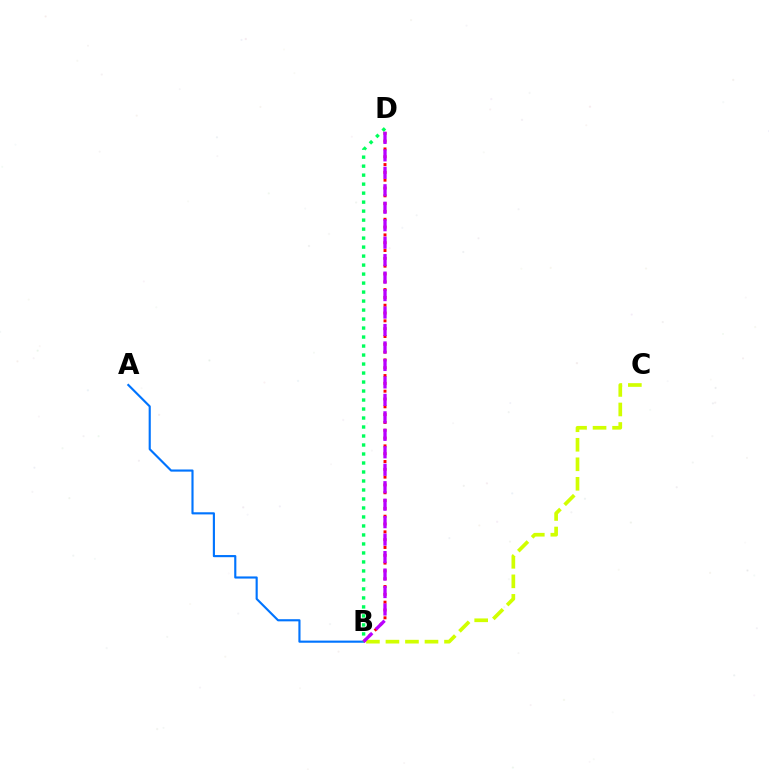{('A', 'B'): [{'color': '#0074ff', 'line_style': 'solid', 'thickness': 1.54}], ('B', 'D'): [{'color': '#ff0000', 'line_style': 'dotted', 'thickness': 2.12}, {'color': '#00ff5c', 'line_style': 'dotted', 'thickness': 2.44}, {'color': '#b900ff', 'line_style': 'dashed', 'thickness': 2.37}], ('B', 'C'): [{'color': '#d1ff00', 'line_style': 'dashed', 'thickness': 2.65}]}